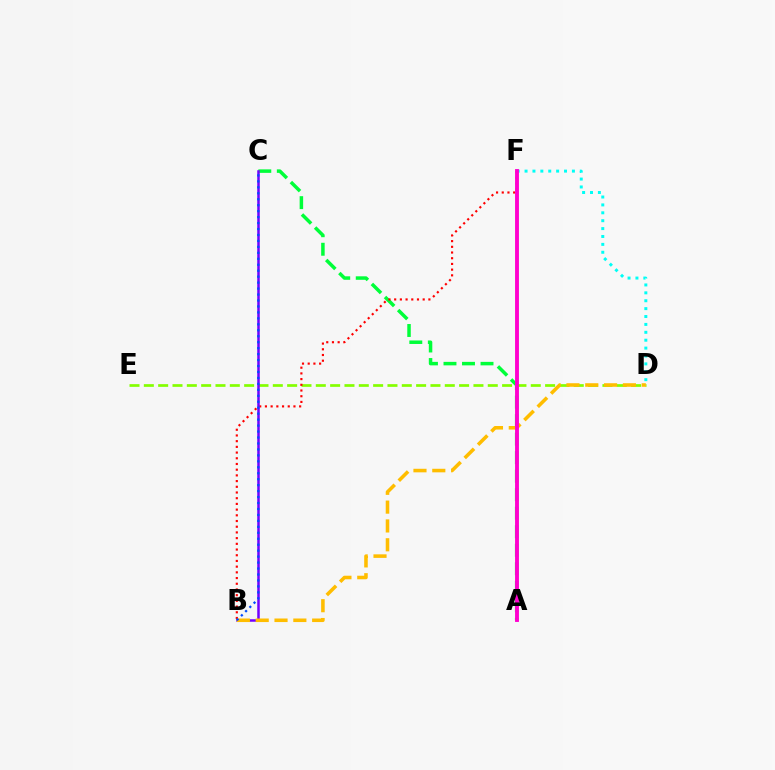{('D', 'E'): [{'color': '#84ff00', 'line_style': 'dashed', 'thickness': 1.95}], ('D', 'F'): [{'color': '#00fff6', 'line_style': 'dotted', 'thickness': 2.14}], ('A', 'C'): [{'color': '#00ff39', 'line_style': 'dashed', 'thickness': 2.52}], ('B', 'F'): [{'color': '#ff0000', 'line_style': 'dotted', 'thickness': 1.55}], ('B', 'C'): [{'color': '#7200ff', 'line_style': 'solid', 'thickness': 1.81}, {'color': '#004bff', 'line_style': 'dotted', 'thickness': 1.62}], ('B', 'D'): [{'color': '#ffbd00', 'line_style': 'dashed', 'thickness': 2.56}], ('A', 'F'): [{'color': '#ff00cf', 'line_style': 'solid', 'thickness': 2.79}]}